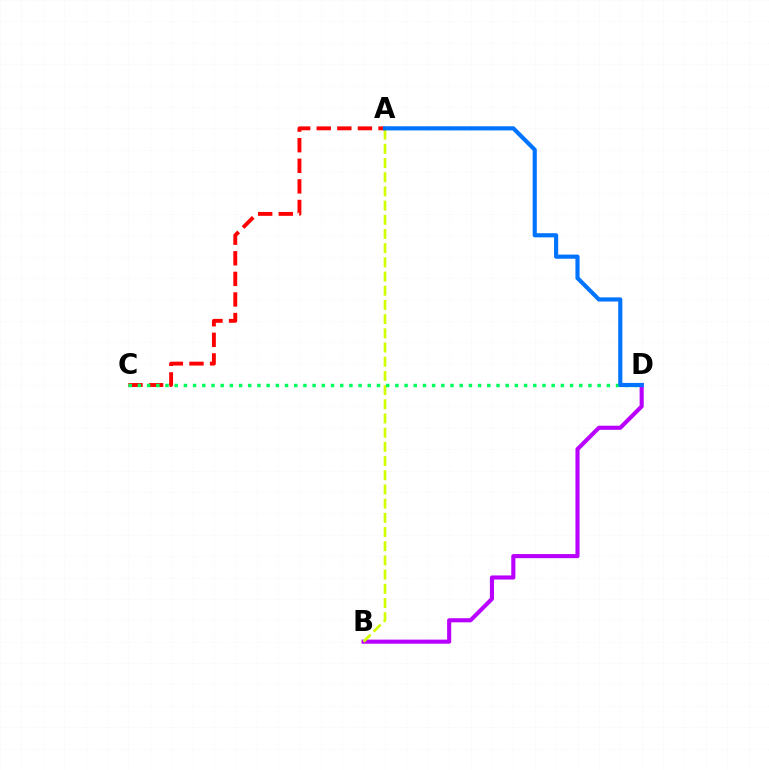{('B', 'D'): [{'color': '#b900ff', 'line_style': 'solid', 'thickness': 2.95}], ('A', 'B'): [{'color': '#d1ff00', 'line_style': 'dashed', 'thickness': 1.93}], ('A', 'C'): [{'color': '#ff0000', 'line_style': 'dashed', 'thickness': 2.8}], ('C', 'D'): [{'color': '#00ff5c', 'line_style': 'dotted', 'thickness': 2.5}], ('A', 'D'): [{'color': '#0074ff', 'line_style': 'solid', 'thickness': 2.98}]}